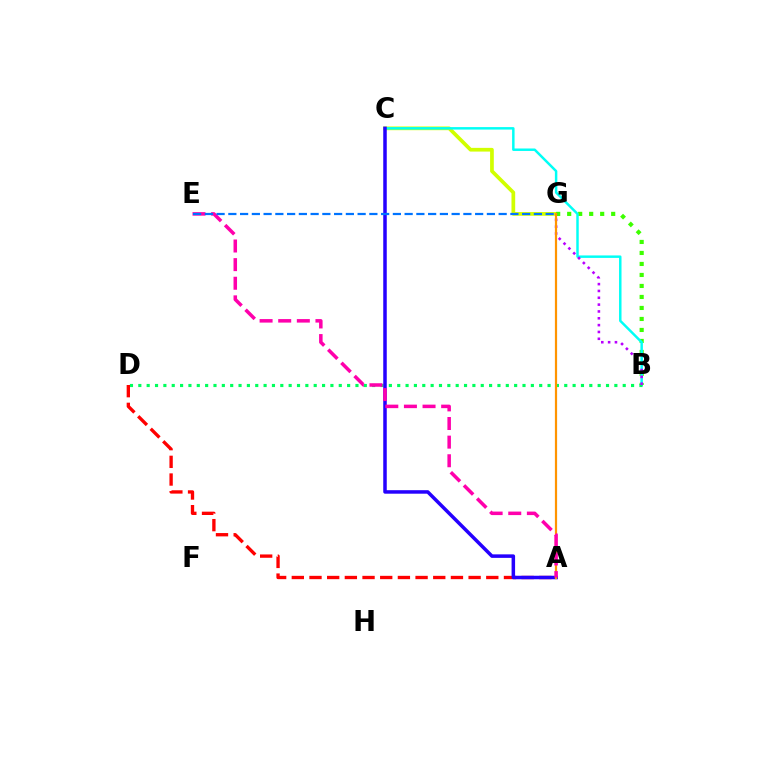{('C', 'G'): [{'color': '#d1ff00', 'line_style': 'solid', 'thickness': 2.67}], ('B', 'G'): [{'color': '#3dff00', 'line_style': 'dotted', 'thickness': 2.99}, {'color': '#b900ff', 'line_style': 'dotted', 'thickness': 1.86}], ('B', 'C'): [{'color': '#00fff6', 'line_style': 'solid', 'thickness': 1.77}], ('B', 'D'): [{'color': '#00ff5c', 'line_style': 'dotted', 'thickness': 2.27}], ('A', 'D'): [{'color': '#ff0000', 'line_style': 'dashed', 'thickness': 2.4}], ('A', 'C'): [{'color': '#2500ff', 'line_style': 'solid', 'thickness': 2.53}], ('A', 'G'): [{'color': '#ff9400', 'line_style': 'solid', 'thickness': 1.59}], ('A', 'E'): [{'color': '#ff00ac', 'line_style': 'dashed', 'thickness': 2.53}], ('E', 'G'): [{'color': '#0074ff', 'line_style': 'dashed', 'thickness': 1.6}]}